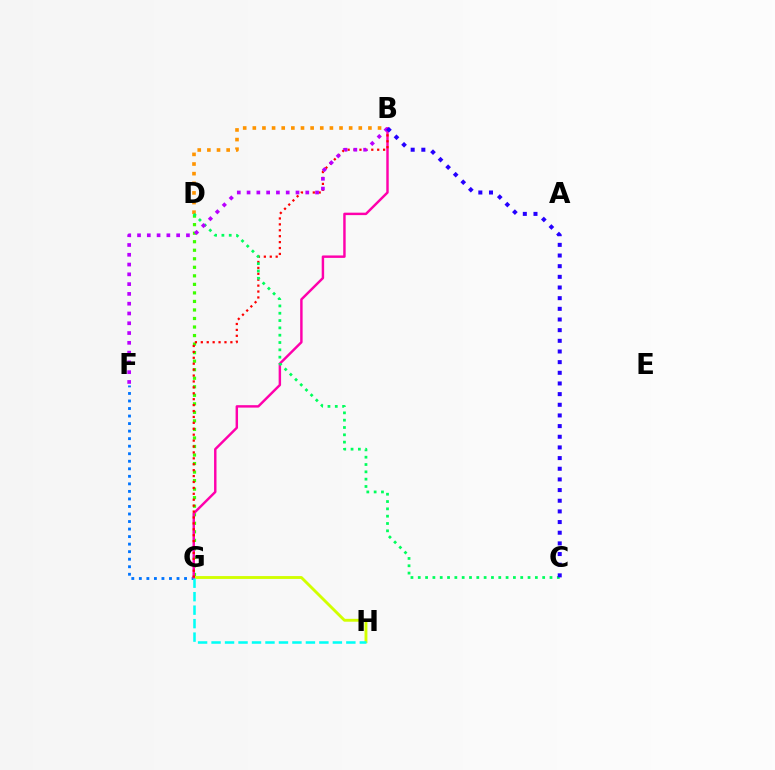{('G', 'H'): [{'color': '#d1ff00', 'line_style': 'solid', 'thickness': 2.07}, {'color': '#00fff6', 'line_style': 'dashed', 'thickness': 1.83}], ('F', 'G'): [{'color': '#0074ff', 'line_style': 'dotted', 'thickness': 2.05}], ('B', 'D'): [{'color': '#ff9400', 'line_style': 'dotted', 'thickness': 2.62}], ('D', 'G'): [{'color': '#3dff00', 'line_style': 'dotted', 'thickness': 2.32}], ('B', 'G'): [{'color': '#ff00ac', 'line_style': 'solid', 'thickness': 1.76}, {'color': '#ff0000', 'line_style': 'dotted', 'thickness': 1.61}], ('C', 'D'): [{'color': '#00ff5c', 'line_style': 'dotted', 'thickness': 1.99}], ('B', 'F'): [{'color': '#b900ff', 'line_style': 'dotted', 'thickness': 2.66}], ('B', 'C'): [{'color': '#2500ff', 'line_style': 'dotted', 'thickness': 2.9}]}